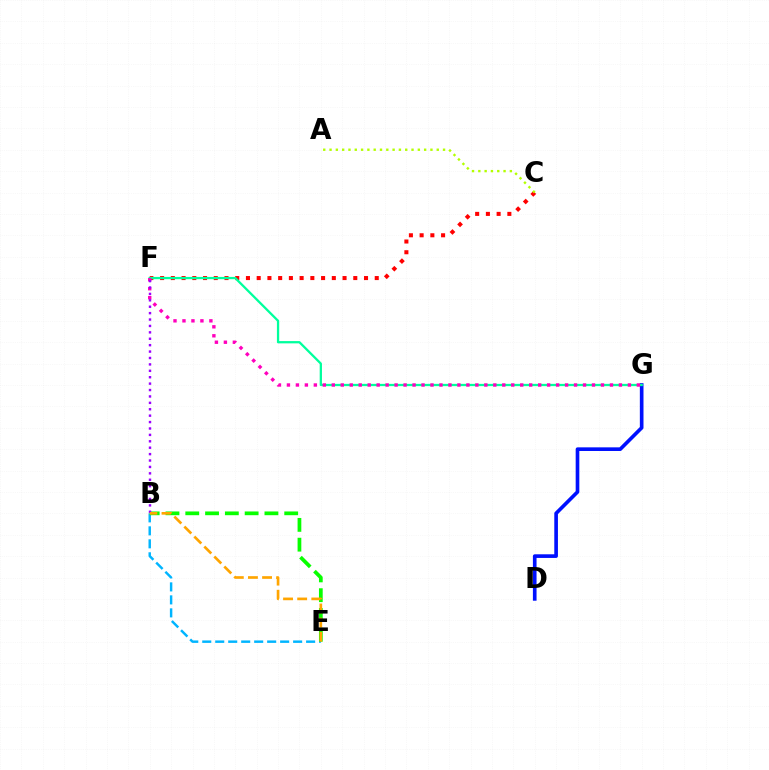{('C', 'F'): [{'color': '#ff0000', 'line_style': 'dotted', 'thickness': 2.92}], ('D', 'G'): [{'color': '#0010ff', 'line_style': 'solid', 'thickness': 2.63}], ('F', 'G'): [{'color': '#00ff9d', 'line_style': 'solid', 'thickness': 1.64}, {'color': '#ff00bd', 'line_style': 'dotted', 'thickness': 2.44}], ('B', 'E'): [{'color': '#00b5ff', 'line_style': 'dashed', 'thickness': 1.76}, {'color': '#08ff00', 'line_style': 'dashed', 'thickness': 2.69}, {'color': '#ffa500', 'line_style': 'dashed', 'thickness': 1.92}], ('B', 'F'): [{'color': '#9b00ff', 'line_style': 'dotted', 'thickness': 1.74}], ('A', 'C'): [{'color': '#b3ff00', 'line_style': 'dotted', 'thickness': 1.71}]}